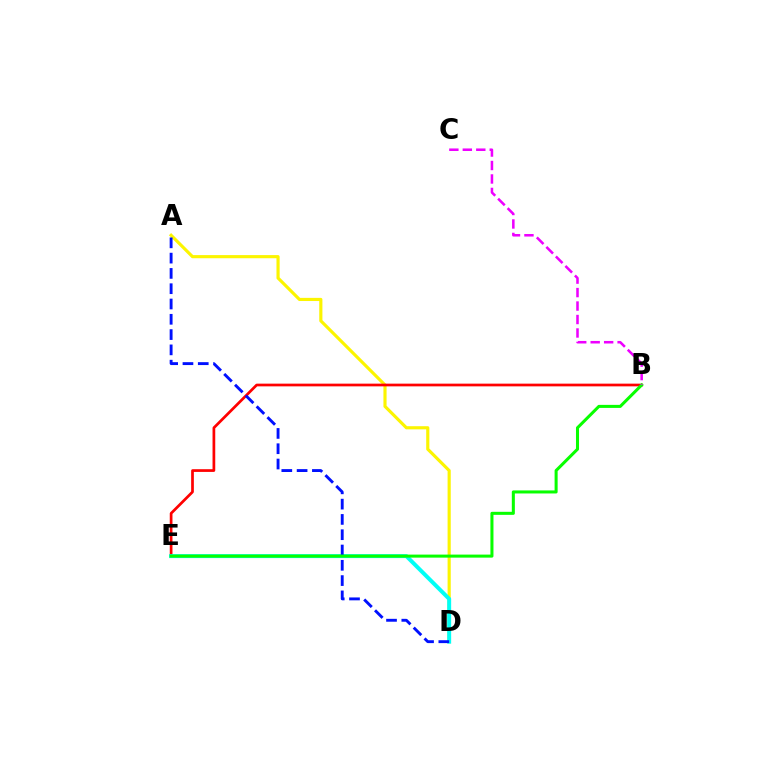{('A', 'D'): [{'color': '#fcf500', 'line_style': 'solid', 'thickness': 2.27}, {'color': '#0010ff', 'line_style': 'dashed', 'thickness': 2.08}], ('B', 'E'): [{'color': '#ff0000', 'line_style': 'solid', 'thickness': 1.95}, {'color': '#08ff00', 'line_style': 'solid', 'thickness': 2.19}], ('D', 'E'): [{'color': '#00fff6', 'line_style': 'solid', 'thickness': 2.86}], ('B', 'C'): [{'color': '#ee00ff', 'line_style': 'dashed', 'thickness': 1.83}]}